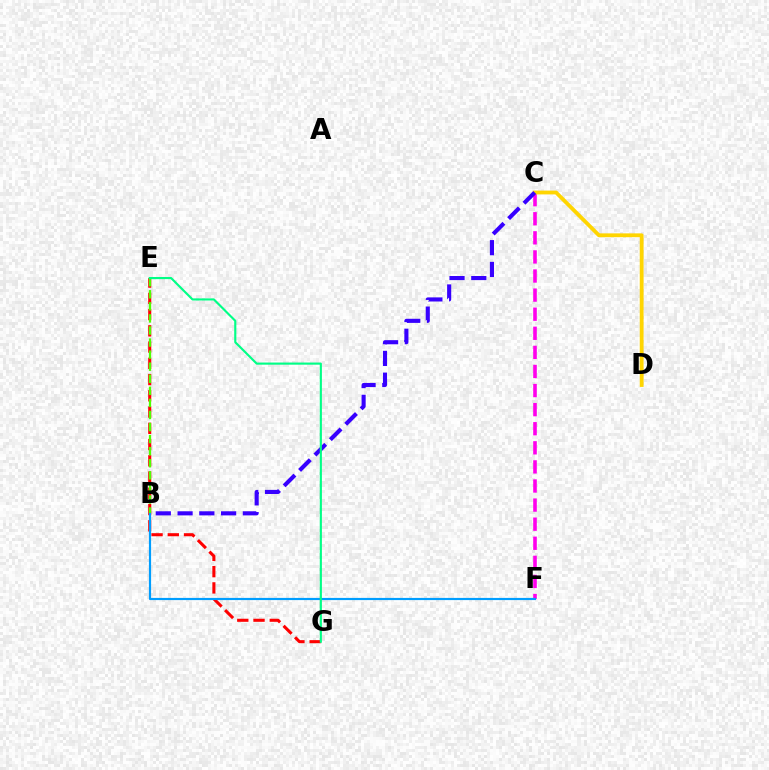{('E', 'G'): [{'color': '#ff0000', 'line_style': 'dashed', 'thickness': 2.21}, {'color': '#00ff86', 'line_style': 'solid', 'thickness': 1.54}], ('C', 'F'): [{'color': '#ff00ed', 'line_style': 'dashed', 'thickness': 2.59}], ('C', 'D'): [{'color': '#ffd500', 'line_style': 'solid', 'thickness': 2.75}], ('B', 'F'): [{'color': '#009eff', 'line_style': 'solid', 'thickness': 1.57}], ('B', 'E'): [{'color': '#4fff00', 'line_style': 'dashed', 'thickness': 1.64}], ('B', 'C'): [{'color': '#3700ff', 'line_style': 'dashed', 'thickness': 2.96}]}